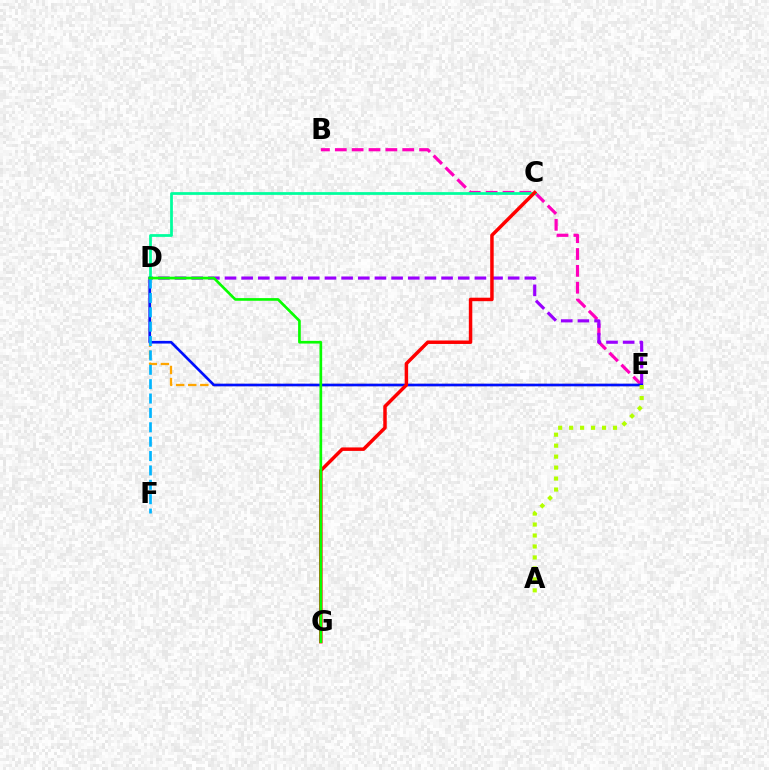{('B', 'E'): [{'color': '#ff00bd', 'line_style': 'dashed', 'thickness': 2.29}], ('D', 'E'): [{'color': '#ffa500', 'line_style': 'dashed', 'thickness': 1.64}, {'color': '#9b00ff', 'line_style': 'dashed', 'thickness': 2.26}, {'color': '#0010ff', 'line_style': 'solid', 'thickness': 1.92}], ('C', 'D'): [{'color': '#00ff9d', 'line_style': 'solid', 'thickness': 1.98}], ('C', 'G'): [{'color': '#ff0000', 'line_style': 'solid', 'thickness': 2.5}], ('D', 'F'): [{'color': '#00b5ff', 'line_style': 'dashed', 'thickness': 1.95}], ('D', 'G'): [{'color': '#08ff00', 'line_style': 'solid', 'thickness': 1.93}], ('A', 'E'): [{'color': '#b3ff00', 'line_style': 'dotted', 'thickness': 2.98}]}